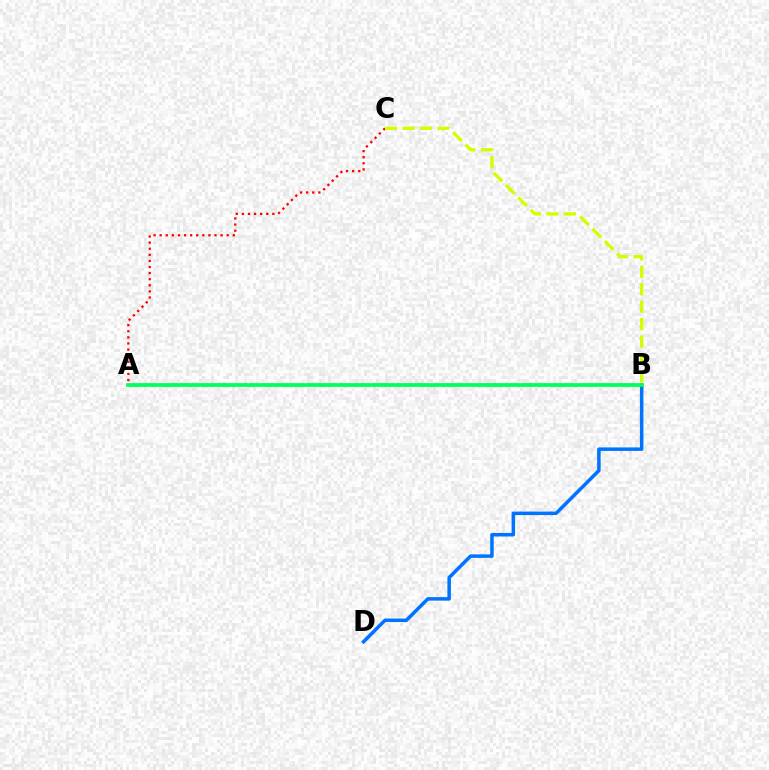{('A', 'C'): [{'color': '#ff0000', 'line_style': 'dotted', 'thickness': 1.66}], ('A', 'B'): [{'color': '#b900ff', 'line_style': 'dashed', 'thickness': 1.51}, {'color': '#00ff5c', 'line_style': 'solid', 'thickness': 2.69}], ('B', 'C'): [{'color': '#d1ff00', 'line_style': 'dashed', 'thickness': 2.37}], ('B', 'D'): [{'color': '#0074ff', 'line_style': 'solid', 'thickness': 2.52}]}